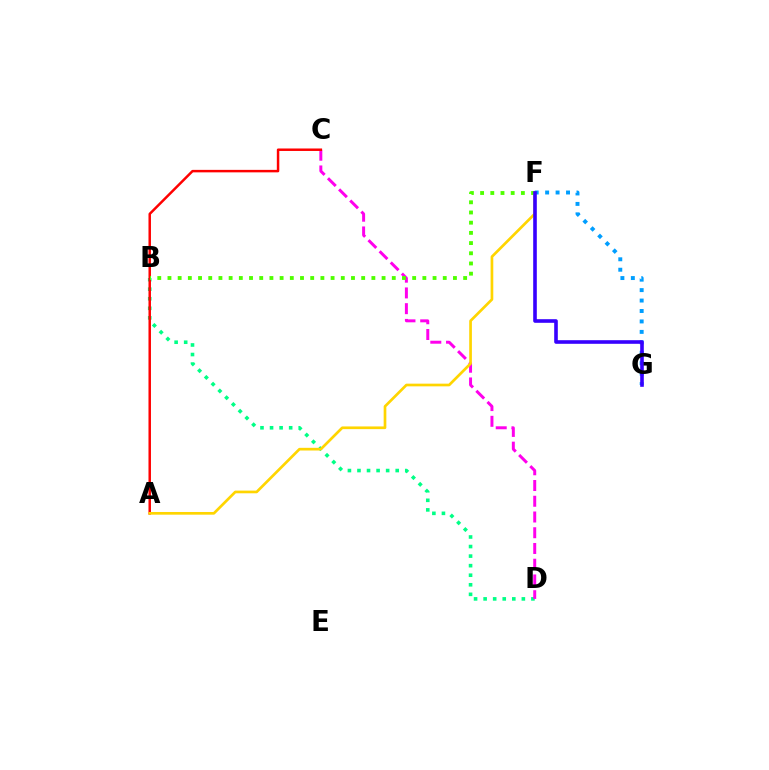{('B', 'D'): [{'color': '#00ff86', 'line_style': 'dotted', 'thickness': 2.6}], ('C', 'D'): [{'color': '#ff00ed', 'line_style': 'dashed', 'thickness': 2.14}], ('A', 'C'): [{'color': '#ff0000', 'line_style': 'solid', 'thickness': 1.79}], ('B', 'F'): [{'color': '#4fff00', 'line_style': 'dotted', 'thickness': 2.77}], ('A', 'F'): [{'color': '#ffd500', 'line_style': 'solid', 'thickness': 1.93}], ('F', 'G'): [{'color': '#009eff', 'line_style': 'dotted', 'thickness': 2.84}, {'color': '#3700ff', 'line_style': 'solid', 'thickness': 2.6}]}